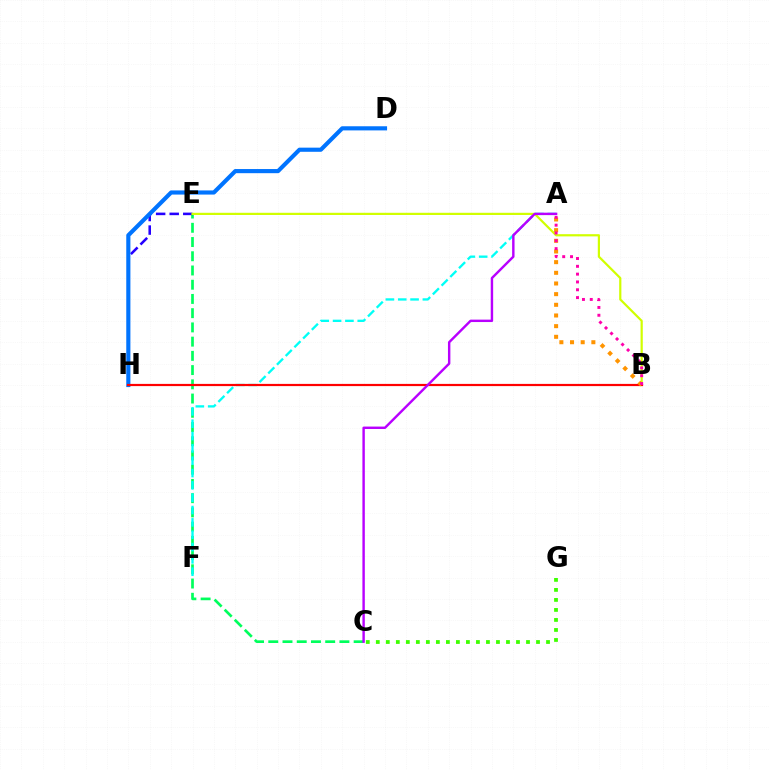{('C', 'E'): [{'color': '#00ff5c', 'line_style': 'dashed', 'thickness': 1.93}], ('E', 'H'): [{'color': '#2500ff', 'line_style': 'dashed', 'thickness': 1.84}], ('D', 'H'): [{'color': '#0074ff', 'line_style': 'solid', 'thickness': 2.98}], ('A', 'F'): [{'color': '#00fff6', 'line_style': 'dashed', 'thickness': 1.68}], ('B', 'E'): [{'color': '#d1ff00', 'line_style': 'solid', 'thickness': 1.59}], ('B', 'H'): [{'color': '#ff0000', 'line_style': 'solid', 'thickness': 1.59}], ('A', 'B'): [{'color': '#ff9400', 'line_style': 'dotted', 'thickness': 2.9}, {'color': '#ff00ac', 'line_style': 'dotted', 'thickness': 2.12}], ('C', 'G'): [{'color': '#3dff00', 'line_style': 'dotted', 'thickness': 2.72}], ('A', 'C'): [{'color': '#b900ff', 'line_style': 'solid', 'thickness': 1.74}]}